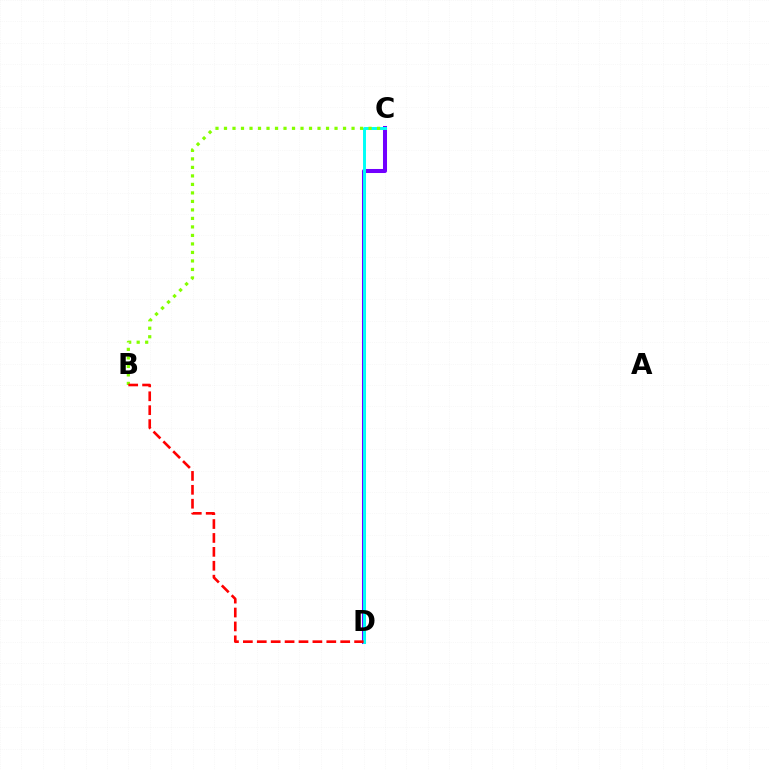{('C', 'D'): [{'color': '#7200ff', 'line_style': 'solid', 'thickness': 2.9}, {'color': '#00fff6', 'line_style': 'solid', 'thickness': 2.12}], ('B', 'C'): [{'color': '#84ff00', 'line_style': 'dotted', 'thickness': 2.31}], ('B', 'D'): [{'color': '#ff0000', 'line_style': 'dashed', 'thickness': 1.89}]}